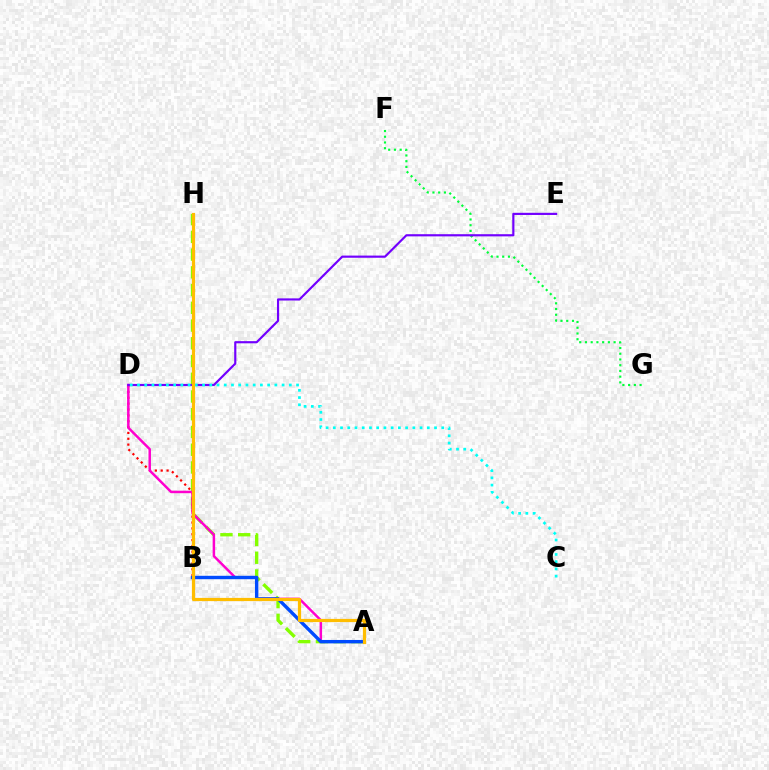{('A', 'H'): [{'color': '#84ff00', 'line_style': 'dashed', 'thickness': 2.41}, {'color': '#ffbd00', 'line_style': 'solid', 'thickness': 2.3}], ('F', 'G'): [{'color': '#00ff39', 'line_style': 'dotted', 'thickness': 1.56}], ('B', 'D'): [{'color': '#ff0000', 'line_style': 'dotted', 'thickness': 1.59}], ('A', 'D'): [{'color': '#ff00cf', 'line_style': 'solid', 'thickness': 1.79}], ('D', 'E'): [{'color': '#7200ff', 'line_style': 'solid', 'thickness': 1.56}], ('A', 'B'): [{'color': '#004bff', 'line_style': 'solid', 'thickness': 2.46}], ('C', 'D'): [{'color': '#00fff6', 'line_style': 'dotted', 'thickness': 1.96}]}